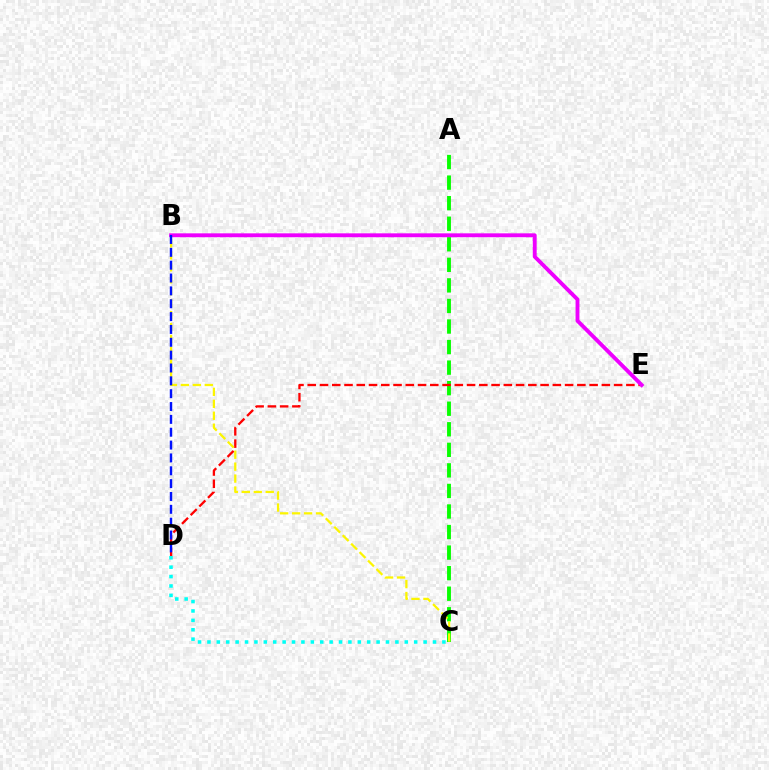{('A', 'C'): [{'color': '#08ff00', 'line_style': 'dashed', 'thickness': 2.79}], ('D', 'E'): [{'color': '#ff0000', 'line_style': 'dashed', 'thickness': 1.66}], ('B', 'C'): [{'color': '#fcf500', 'line_style': 'dashed', 'thickness': 1.62}], ('B', 'E'): [{'color': '#ee00ff', 'line_style': 'solid', 'thickness': 2.79}], ('B', 'D'): [{'color': '#0010ff', 'line_style': 'dashed', 'thickness': 1.75}], ('C', 'D'): [{'color': '#00fff6', 'line_style': 'dotted', 'thickness': 2.55}]}